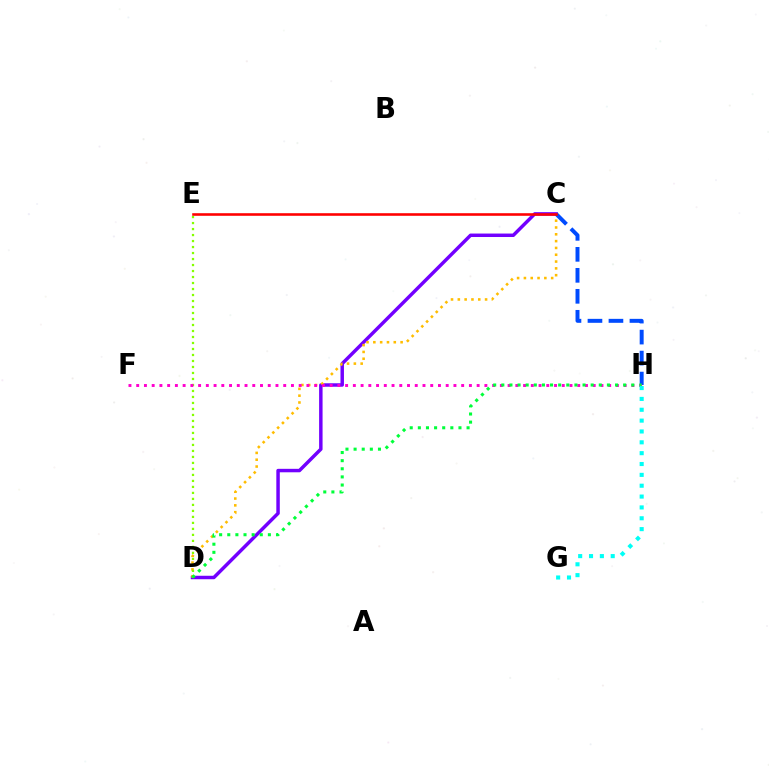{('C', 'D'): [{'color': '#7200ff', 'line_style': 'solid', 'thickness': 2.5}, {'color': '#ffbd00', 'line_style': 'dotted', 'thickness': 1.85}], ('D', 'E'): [{'color': '#84ff00', 'line_style': 'dotted', 'thickness': 1.63}], ('C', 'H'): [{'color': '#004bff', 'line_style': 'dashed', 'thickness': 2.85}], ('C', 'E'): [{'color': '#ff0000', 'line_style': 'solid', 'thickness': 1.86}], ('F', 'H'): [{'color': '#ff00cf', 'line_style': 'dotted', 'thickness': 2.1}], ('D', 'H'): [{'color': '#00ff39', 'line_style': 'dotted', 'thickness': 2.21}], ('G', 'H'): [{'color': '#00fff6', 'line_style': 'dotted', 'thickness': 2.95}]}